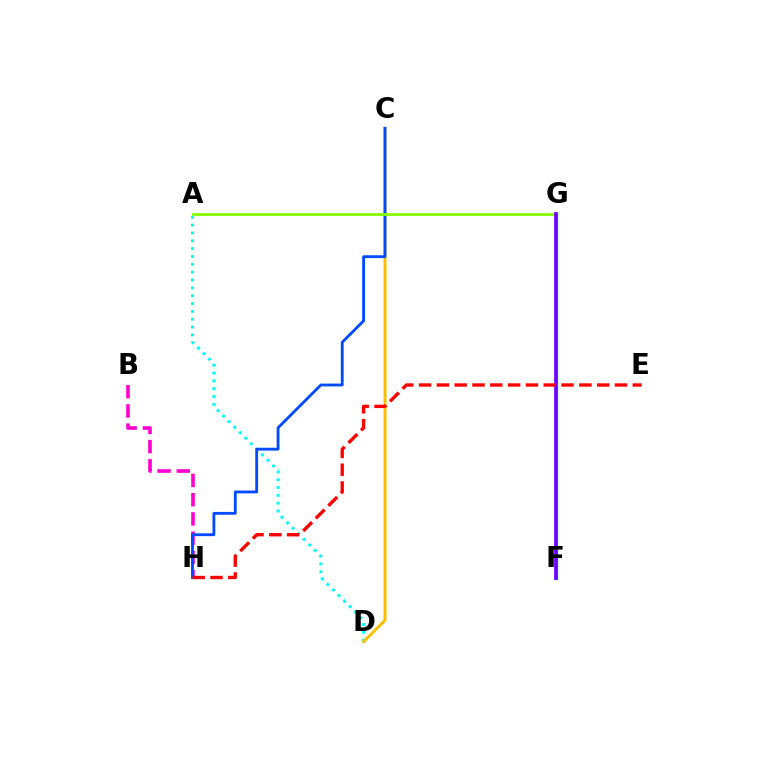{('B', 'H'): [{'color': '#ff00cf', 'line_style': 'dashed', 'thickness': 2.61}], ('A', 'D'): [{'color': '#00fff6', 'line_style': 'dotted', 'thickness': 2.13}], ('C', 'D'): [{'color': '#ffbd00', 'line_style': 'solid', 'thickness': 2.12}], ('F', 'G'): [{'color': '#00ff39', 'line_style': 'solid', 'thickness': 2.44}, {'color': '#7200ff', 'line_style': 'solid', 'thickness': 2.66}], ('C', 'H'): [{'color': '#004bff', 'line_style': 'solid', 'thickness': 2.04}], ('A', 'G'): [{'color': '#84ff00', 'line_style': 'solid', 'thickness': 2.0}], ('E', 'H'): [{'color': '#ff0000', 'line_style': 'dashed', 'thickness': 2.42}]}